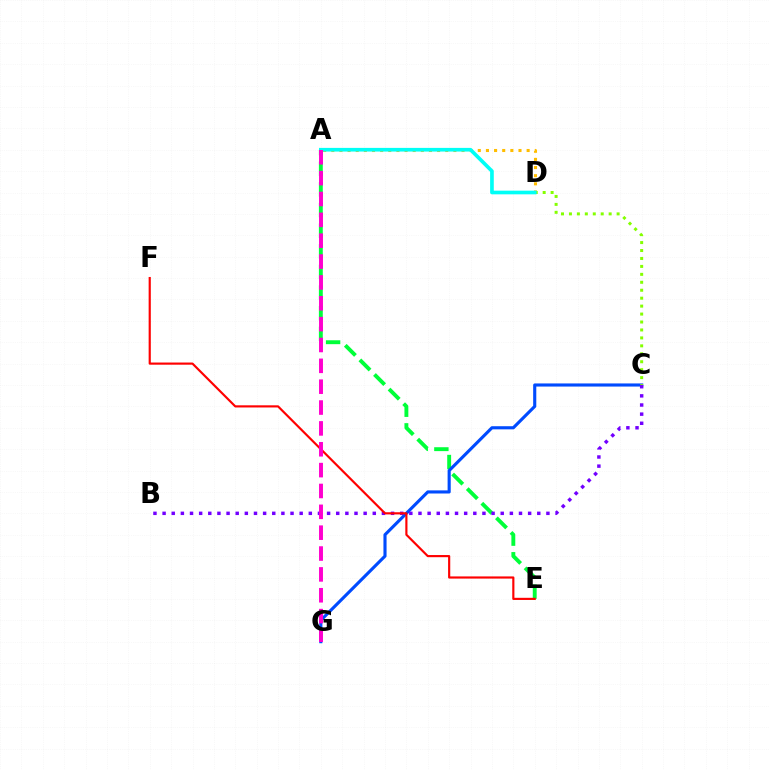{('A', 'E'): [{'color': '#00ff39', 'line_style': 'dashed', 'thickness': 2.8}], ('A', 'D'): [{'color': '#ffbd00', 'line_style': 'dotted', 'thickness': 2.21}, {'color': '#00fff6', 'line_style': 'solid', 'thickness': 2.64}], ('C', 'G'): [{'color': '#004bff', 'line_style': 'solid', 'thickness': 2.25}], ('B', 'C'): [{'color': '#7200ff', 'line_style': 'dotted', 'thickness': 2.48}], ('C', 'D'): [{'color': '#84ff00', 'line_style': 'dotted', 'thickness': 2.16}], ('E', 'F'): [{'color': '#ff0000', 'line_style': 'solid', 'thickness': 1.56}], ('A', 'G'): [{'color': '#ff00cf', 'line_style': 'dashed', 'thickness': 2.83}]}